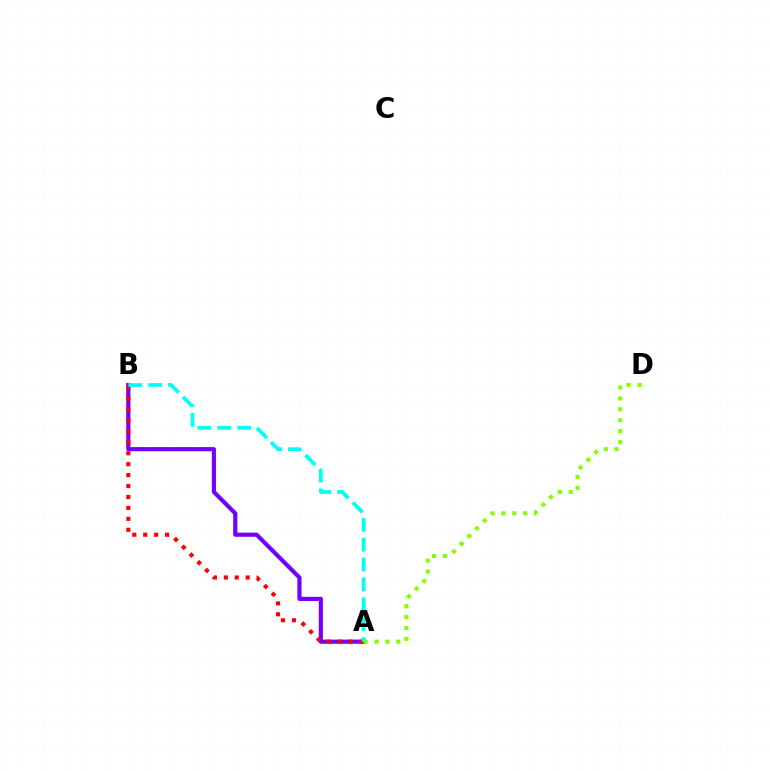{('A', 'B'): [{'color': '#7200ff', 'line_style': 'solid', 'thickness': 2.99}, {'color': '#ff0000', 'line_style': 'dotted', 'thickness': 2.97}, {'color': '#00fff6', 'line_style': 'dashed', 'thickness': 2.7}], ('A', 'D'): [{'color': '#84ff00', 'line_style': 'dotted', 'thickness': 2.96}]}